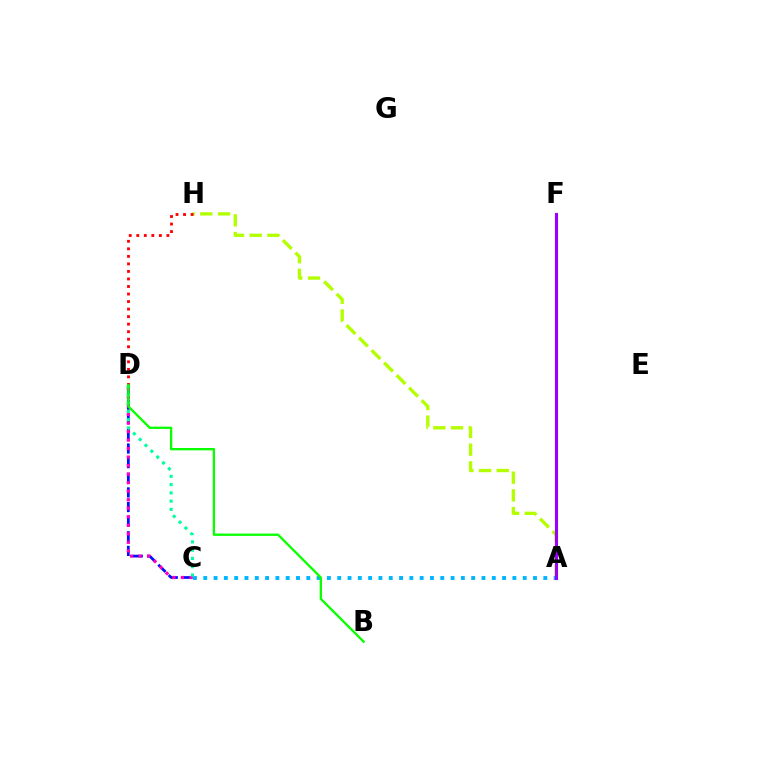{('C', 'D'): [{'color': '#0010ff', 'line_style': 'dashed', 'thickness': 1.99}, {'color': '#ff00bd', 'line_style': 'dotted', 'thickness': 2.32}, {'color': '#00ff9d', 'line_style': 'dotted', 'thickness': 2.25}], ('A', 'F'): [{'color': '#ffa500', 'line_style': 'dotted', 'thickness': 2.05}, {'color': '#9b00ff', 'line_style': 'solid', 'thickness': 2.23}], ('A', 'H'): [{'color': '#b3ff00', 'line_style': 'dashed', 'thickness': 2.4}], ('A', 'C'): [{'color': '#00b5ff', 'line_style': 'dotted', 'thickness': 2.8}], ('D', 'H'): [{'color': '#ff0000', 'line_style': 'dotted', 'thickness': 2.05}], ('B', 'D'): [{'color': '#08ff00', 'line_style': 'solid', 'thickness': 1.66}]}